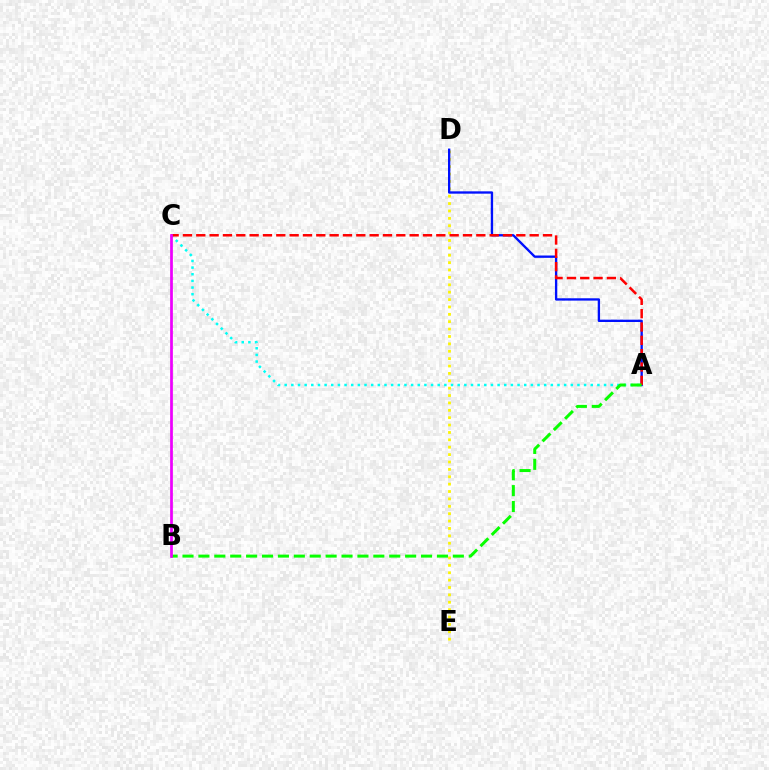{('A', 'C'): [{'color': '#00fff6', 'line_style': 'dotted', 'thickness': 1.81}, {'color': '#ff0000', 'line_style': 'dashed', 'thickness': 1.81}], ('D', 'E'): [{'color': '#fcf500', 'line_style': 'dotted', 'thickness': 2.01}], ('A', 'D'): [{'color': '#0010ff', 'line_style': 'solid', 'thickness': 1.68}], ('A', 'B'): [{'color': '#08ff00', 'line_style': 'dashed', 'thickness': 2.16}], ('B', 'C'): [{'color': '#ee00ff', 'line_style': 'solid', 'thickness': 1.97}]}